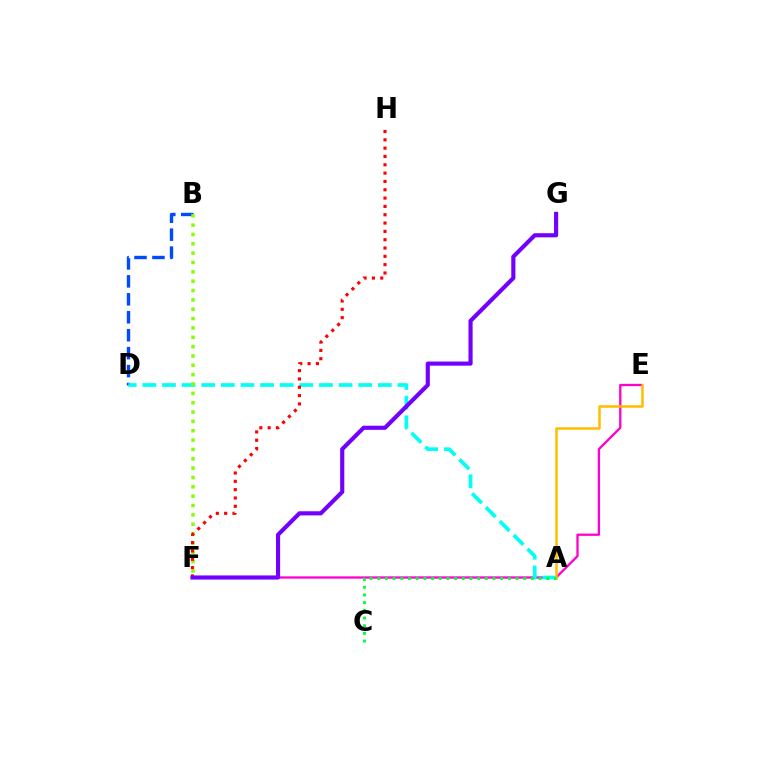{('E', 'F'): [{'color': '#ff00cf', 'line_style': 'solid', 'thickness': 1.66}], ('B', 'D'): [{'color': '#004bff', 'line_style': 'dashed', 'thickness': 2.44}], ('A', 'D'): [{'color': '#00fff6', 'line_style': 'dashed', 'thickness': 2.67}], ('A', 'E'): [{'color': '#ffbd00', 'line_style': 'solid', 'thickness': 1.81}], ('A', 'C'): [{'color': '#00ff39', 'line_style': 'dotted', 'thickness': 2.09}], ('B', 'F'): [{'color': '#84ff00', 'line_style': 'dotted', 'thickness': 2.54}], ('F', 'H'): [{'color': '#ff0000', 'line_style': 'dotted', 'thickness': 2.26}], ('F', 'G'): [{'color': '#7200ff', 'line_style': 'solid', 'thickness': 2.97}]}